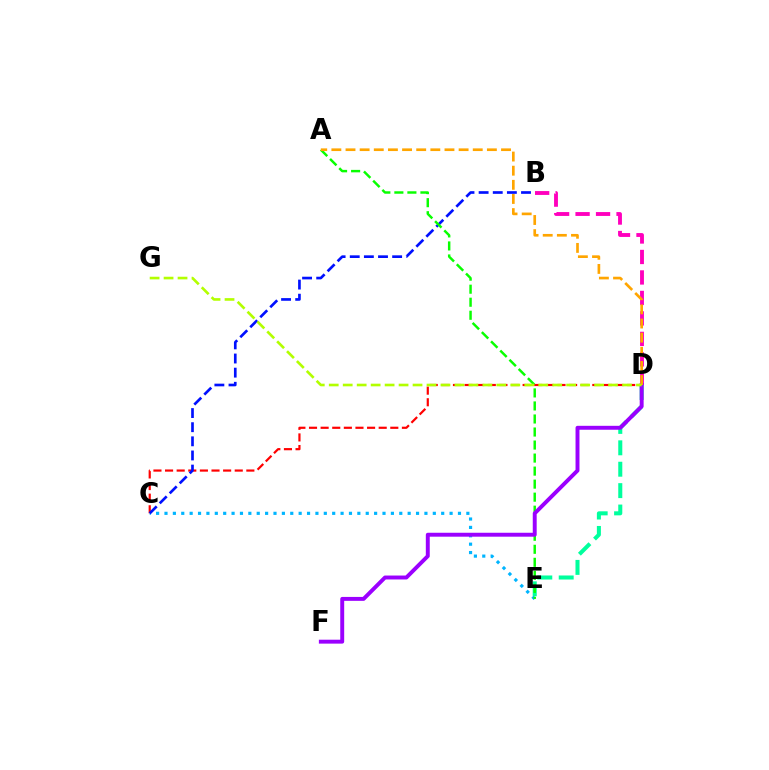{('C', 'D'): [{'color': '#ff0000', 'line_style': 'dashed', 'thickness': 1.58}], ('C', 'E'): [{'color': '#00b5ff', 'line_style': 'dotted', 'thickness': 2.28}], ('B', 'D'): [{'color': '#ff00bd', 'line_style': 'dashed', 'thickness': 2.78}], ('D', 'E'): [{'color': '#00ff9d', 'line_style': 'dashed', 'thickness': 2.91}], ('B', 'C'): [{'color': '#0010ff', 'line_style': 'dashed', 'thickness': 1.92}], ('A', 'E'): [{'color': '#08ff00', 'line_style': 'dashed', 'thickness': 1.77}], ('D', 'F'): [{'color': '#9b00ff', 'line_style': 'solid', 'thickness': 2.83}], ('A', 'D'): [{'color': '#ffa500', 'line_style': 'dashed', 'thickness': 1.92}], ('D', 'G'): [{'color': '#b3ff00', 'line_style': 'dashed', 'thickness': 1.9}]}